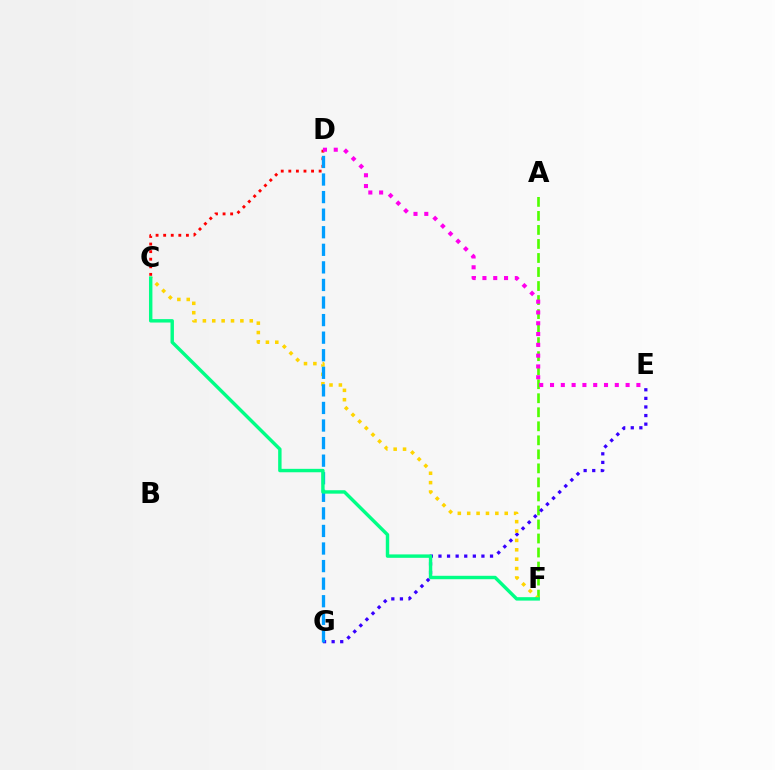{('A', 'F'): [{'color': '#4fff00', 'line_style': 'dashed', 'thickness': 1.91}], ('E', 'G'): [{'color': '#3700ff', 'line_style': 'dotted', 'thickness': 2.33}], ('C', 'D'): [{'color': '#ff0000', 'line_style': 'dotted', 'thickness': 2.06}], ('C', 'F'): [{'color': '#ffd500', 'line_style': 'dotted', 'thickness': 2.55}, {'color': '#00ff86', 'line_style': 'solid', 'thickness': 2.46}], ('D', 'G'): [{'color': '#009eff', 'line_style': 'dashed', 'thickness': 2.39}], ('D', 'E'): [{'color': '#ff00ed', 'line_style': 'dotted', 'thickness': 2.93}]}